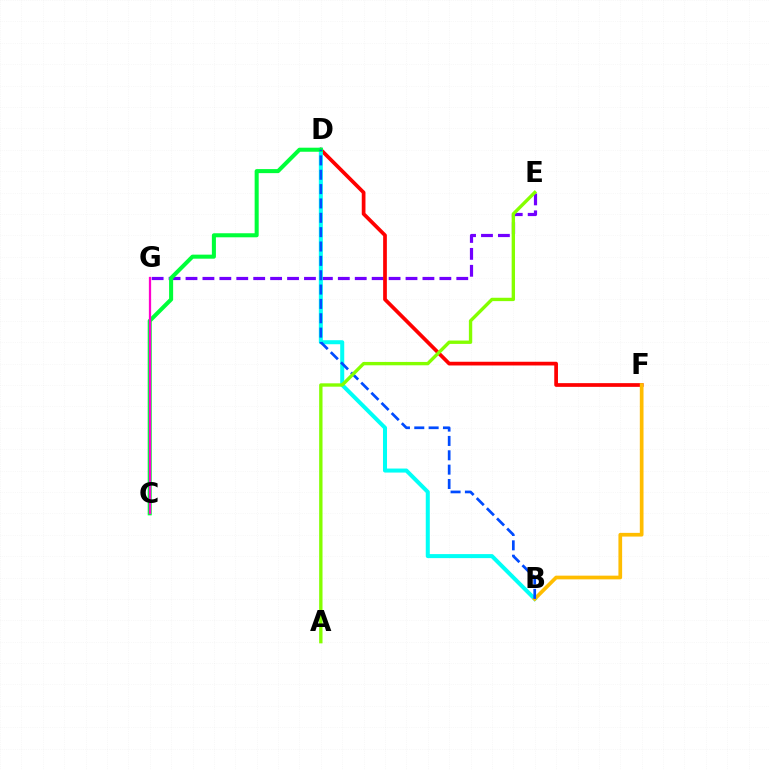{('E', 'G'): [{'color': '#7200ff', 'line_style': 'dashed', 'thickness': 2.3}], ('D', 'F'): [{'color': '#ff0000', 'line_style': 'solid', 'thickness': 2.67}], ('B', 'D'): [{'color': '#00fff6', 'line_style': 'solid', 'thickness': 2.9}, {'color': '#004bff', 'line_style': 'dashed', 'thickness': 1.95}], ('C', 'D'): [{'color': '#00ff39', 'line_style': 'solid', 'thickness': 2.91}], ('B', 'F'): [{'color': '#ffbd00', 'line_style': 'solid', 'thickness': 2.66}], ('C', 'G'): [{'color': '#ff00cf', 'line_style': 'solid', 'thickness': 1.63}], ('A', 'E'): [{'color': '#84ff00', 'line_style': 'solid', 'thickness': 2.42}]}